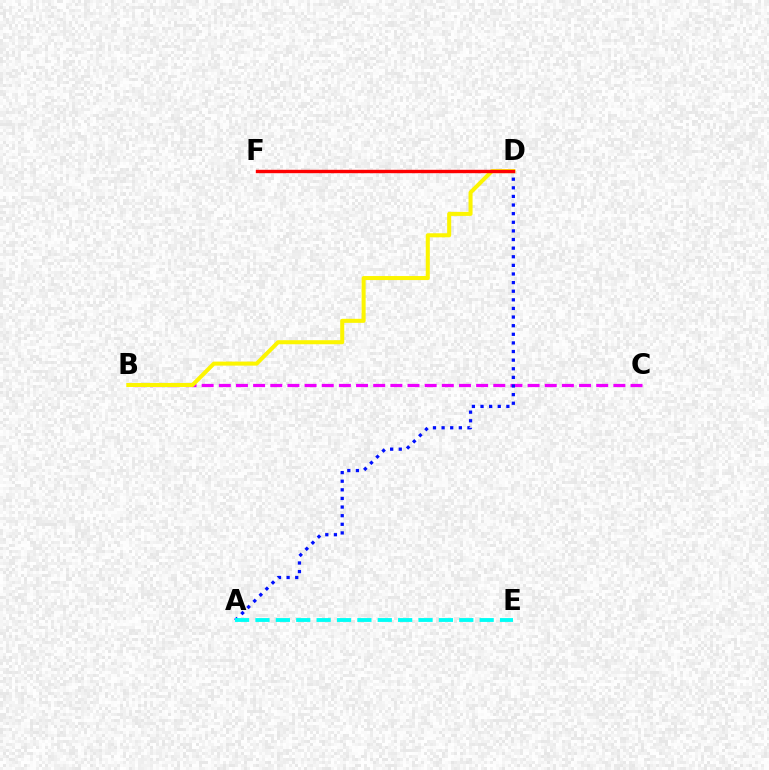{('B', 'C'): [{'color': '#ee00ff', 'line_style': 'dashed', 'thickness': 2.33}], ('D', 'F'): [{'color': '#08ff00', 'line_style': 'solid', 'thickness': 1.84}, {'color': '#ff0000', 'line_style': 'solid', 'thickness': 2.44}], ('A', 'D'): [{'color': '#0010ff', 'line_style': 'dotted', 'thickness': 2.34}], ('A', 'E'): [{'color': '#00fff6', 'line_style': 'dashed', 'thickness': 2.77}], ('B', 'D'): [{'color': '#fcf500', 'line_style': 'solid', 'thickness': 2.91}]}